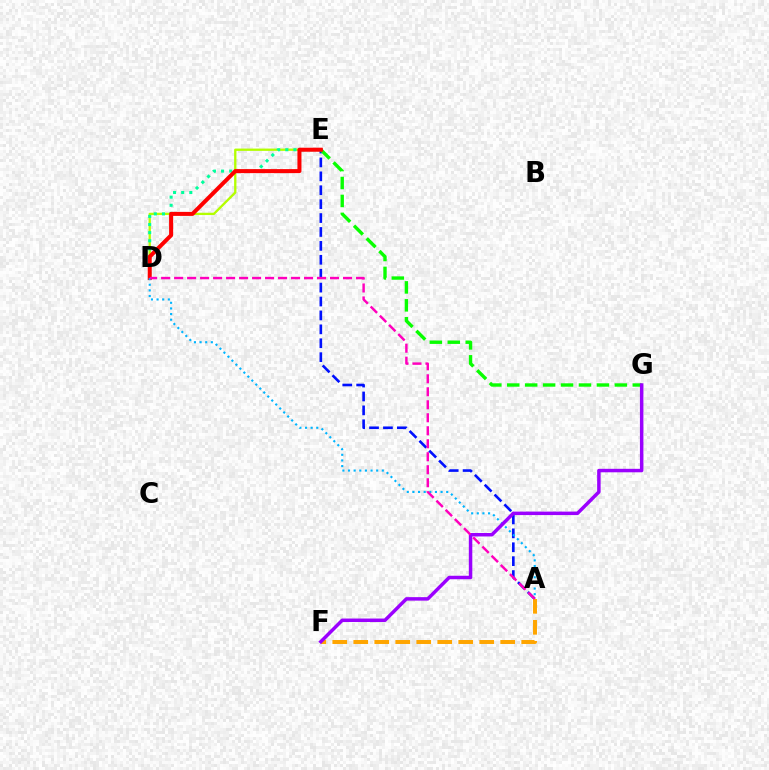{('A', 'E'): [{'color': '#0010ff', 'line_style': 'dashed', 'thickness': 1.89}], ('E', 'G'): [{'color': '#08ff00', 'line_style': 'dashed', 'thickness': 2.44}], ('D', 'E'): [{'color': '#b3ff00', 'line_style': 'solid', 'thickness': 1.67}, {'color': '#00ff9d', 'line_style': 'dotted', 'thickness': 2.21}, {'color': '#ff0000', 'line_style': 'solid', 'thickness': 2.9}], ('A', 'F'): [{'color': '#ffa500', 'line_style': 'dashed', 'thickness': 2.85}], ('A', 'D'): [{'color': '#00b5ff', 'line_style': 'dotted', 'thickness': 1.53}, {'color': '#ff00bd', 'line_style': 'dashed', 'thickness': 1.77}], ('F', 'G'): [{'color': '#9b00ff', 'line_style': 'solid', 'thickness': 2.51}]}